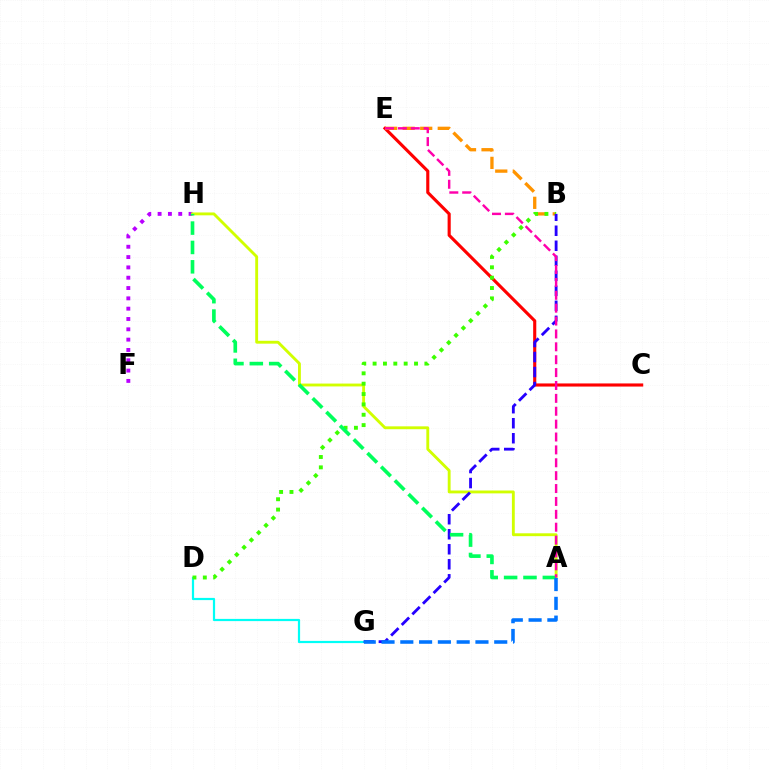{('C', 'E'): [{'color': '#ff0000', 'line_style': 'solid', 'thickness': 2.25}], ('F', 'H'): [{'color': '#b900ff', 'line_style': 'dotted', 'thickness': 2.8}], ('B', 'E'): [{'color': '#ff9400', 'line_style': 'dashed', 'thickness': 2.38}], ('A', 'H'): [{'color': '#d1ff00', 'line_style': 'solid', 'thickness': 2.06}, {'color': '#00ff5c', 'line_style': 'dashed', 'thickness': 2.63}], ('D', 'G'): [{'color': '#00fff6', 'line_style': 'solid', 'thickness': 1.59}], ('B', 'D'): [{'color': '#3dff00', 'line_style': 'dotted', 'thickness': 2.81}], ('B', 'G'): [{'color': '#2500ff', 'line_style': 'dashed', 'thickness': 2.04}], ('A', 'E'): [{'color': '#ff00ac', 'line_style': 'dashed', 'thickness': 1.75}], ('A', 'G'): [{'color': '#0074ff', 'line_style': 'dashed', 'thickness': 2.55}]}